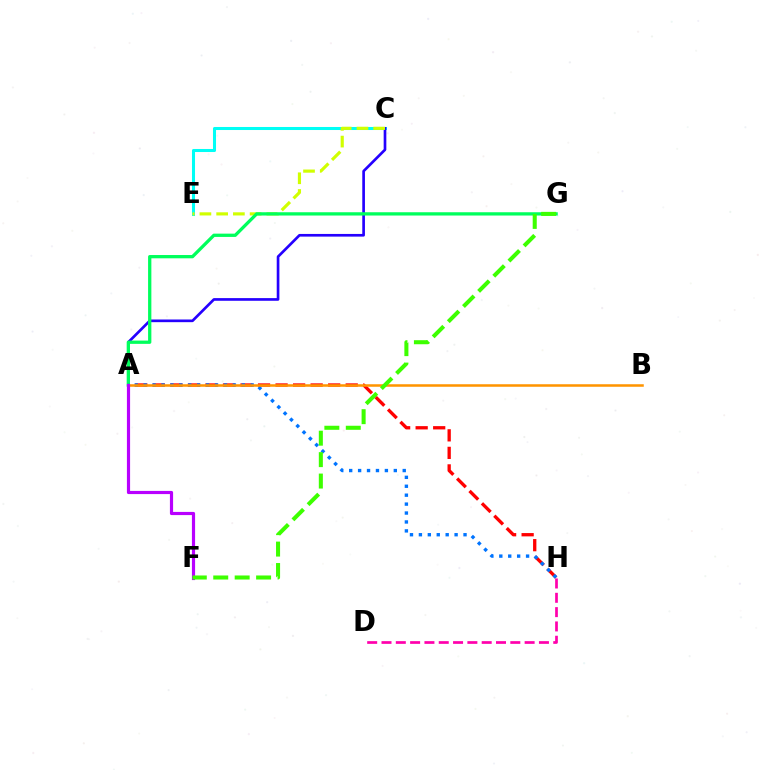{('D', 'H'): [{'color': '#ff00ac', 'line_style': 'dashed', 'thickness': 1.94}], ('C', 'E'): [{'color': '#00fff6', 'line_style': 'solid', 'thickness': 2.19}, {'color': '#d1ff00', 'line_style': 'dashed', 'thickness': 2.27}], ('A', 'H'): [{'color': '#ff0000', 'line_style': 'dashed', 'thickness': 2.38}, {'color': '#0074ff', 'line_style': 'dotted', 'thickness': 2.43}], ('A', 'C'): [{'color': '#2500ff', 'line_style': 'solid', 'thickness': 1.92}], ('A', 'G'): [{'color': '#00ff5c', 'line_style': 'solid', 'thickness': 2.37}], ('A', 'B'): [{'color': '#ff9400', 'line_style': 'solid', 'thickness': 1.82}], ('A', 'F'): [{'color': '#b900ff', 'line_style': 'solid', 'thickness': 2.29}], ('F', 'G'): [{'color': '#3dff00', 'line_style': 'dashed', 'thickness': 2.91}]}